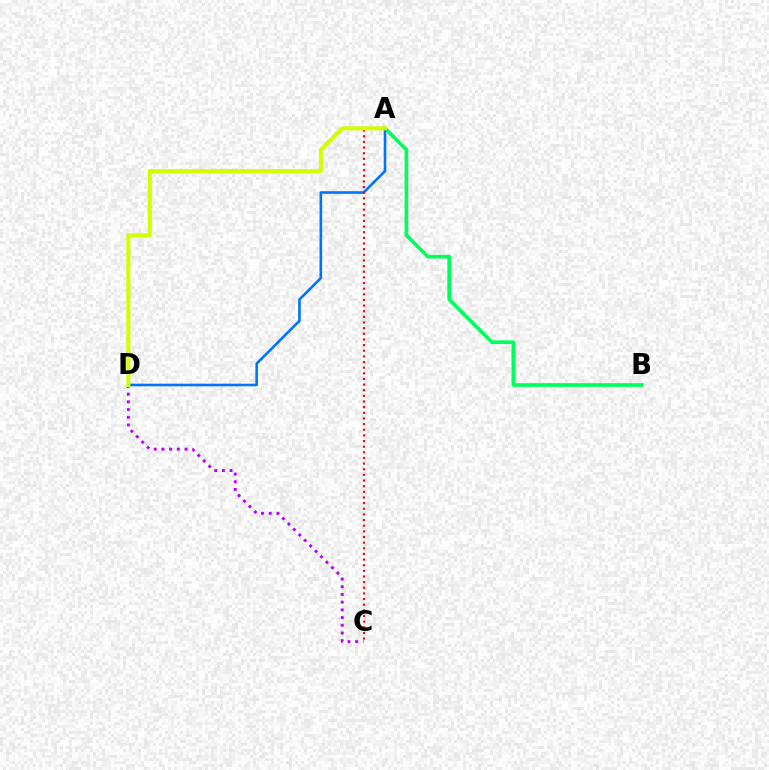{('A', 'B'): [{'color': '#00ff5c', 'line_style': 'solid', 'thickness': 2.64}], ('C', 'D'): [{'color': '#b900ff', 'line_style': 'dotted', 'thickness': 2.09}], ('A', 'D'): [{'color': '#0074ff', 'line_style': 'solid', 'thickness': 1.87}, {'color': '#d1ff00', 'line_style': 'solid', 'thickness': 2.91}], ('A', 'C'): [{'color': '#ff0000', 'line_style': 'dotted', 'thickness': 1.53}]}